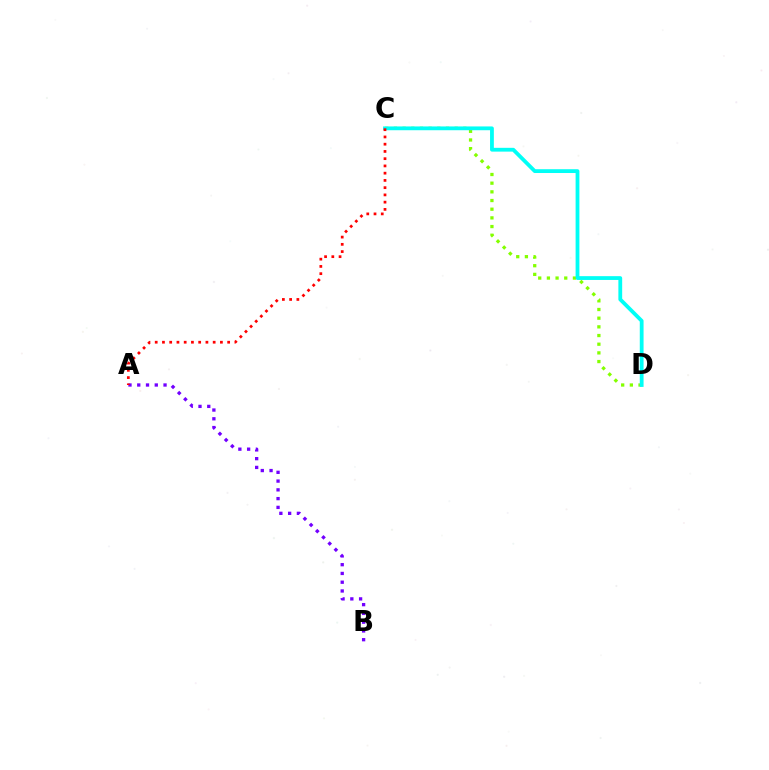{('C', 'D'): [{'color': '#84ff00', 'line_style': 'dotted', 'thickness': 2.36}, {'color': '#00fff6', 'line_style': 'solid', 'thickness': 2.73}], ('A', 'B'): [{'color': '#7200ff', 'line_style': 'dotted', 'thickness': 2.38}], ('A', 'C'): [{'color': '#ff0000', 'line_style': 'dotted', 'thickness': 1.97}]}